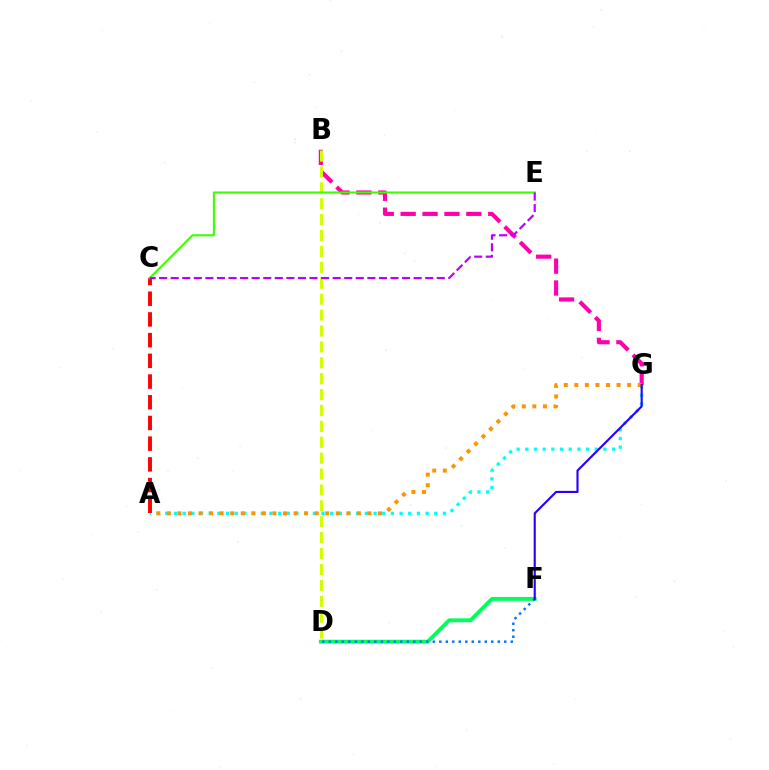{('D', 'F'): [{'color': '#00ff5c', 'line_style': 'solid', 'thickness': 2.79}, {'color': '#0074ff', 'line_style': 'dotted', 'thickness': 1.77}], ('B', 'G'): [{'color': '#ff00ac', 'line_style': 'dashed', 'thickness': 2.97}], ('A', 'G'): [{'color': '#00fff6', 'line_style': 'dotted', 'thickness': 2.36}, {'color': '#ff9400', 'line_style': 'dotted', 'thickness': 2.87}], ('B', 'D'): [{'color': '#d1ff00', 'line_style': 'dashed', 'thickness': 2.16}], ('A', 'C'): [{'color': '#ff0000', 'line_style': 'dashed', 'thickness': 2.81}], ('C', 'E'): [{'color': '#3dff00', 'line_style': 'solid', 'thickness': 1.5}, {'color': '#b900ff', 'line_style': 'dashed', 'thickness': 1.57}], ('F', 'G'): [{'color': '#2500ff', 'line_style': 'solid', 'thickness': 1.52}]}